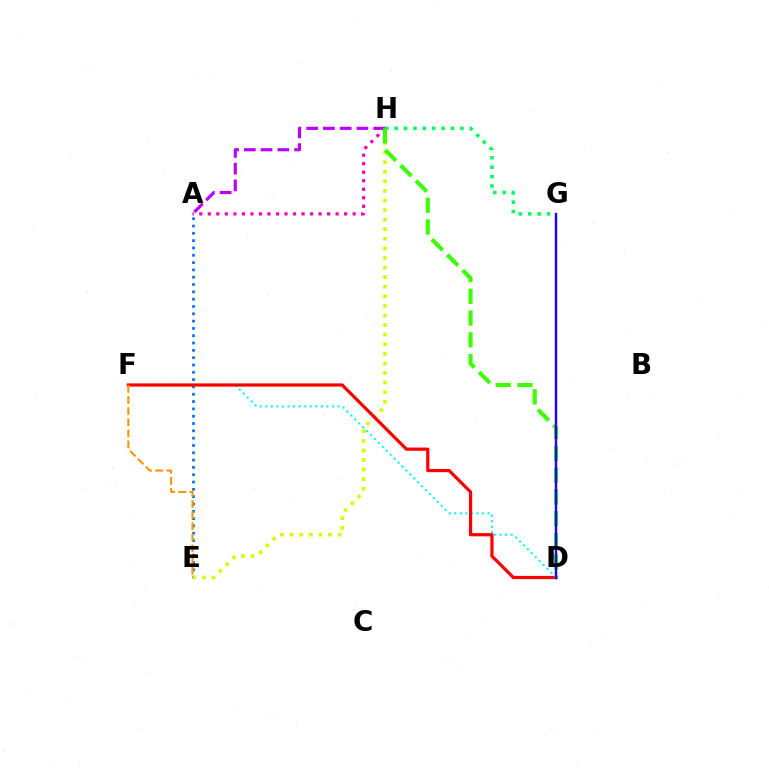{('A', 'E'): [{'color': '#0074ff', 'line_style': 'dotted', 'thickness': 1.99}], ('D', 'F'): [{'color': '#00fff6', 'line_style': 'dotted', 'thickness': 1.51}, {'color': '#ff0000', 'line_style': 'solid', 'thickness': 2.31}], ('E', 'H'): [{'color': '#d1ff00', 'line_style': 'dotted', 'thickness': 2.6}], ('A', 'H'): [{'color': '#ff00ac', 'line_style': 'dotted', 'thickness': 2.31}, {'color': '#b900ff', 'line_style': 'dashed', 'thickness': 2.28}], ('G', 'H'): [{'color': '#00ff5c', 'line_style': 'dotted', 'thickness': 2.55}], ('D', 'H'): [{'color': '#3dff00', 'line_style': 'dashed', 'thickness': 2.96}], ('E', 'F'): [{'color': '#ff9400', 'line_style': 'dashed', 'thickness': 1.51}], ('D', 'G'): [{'color': '#2500ff', 'line_style': 'solid', 'thickness': 1.75}]}